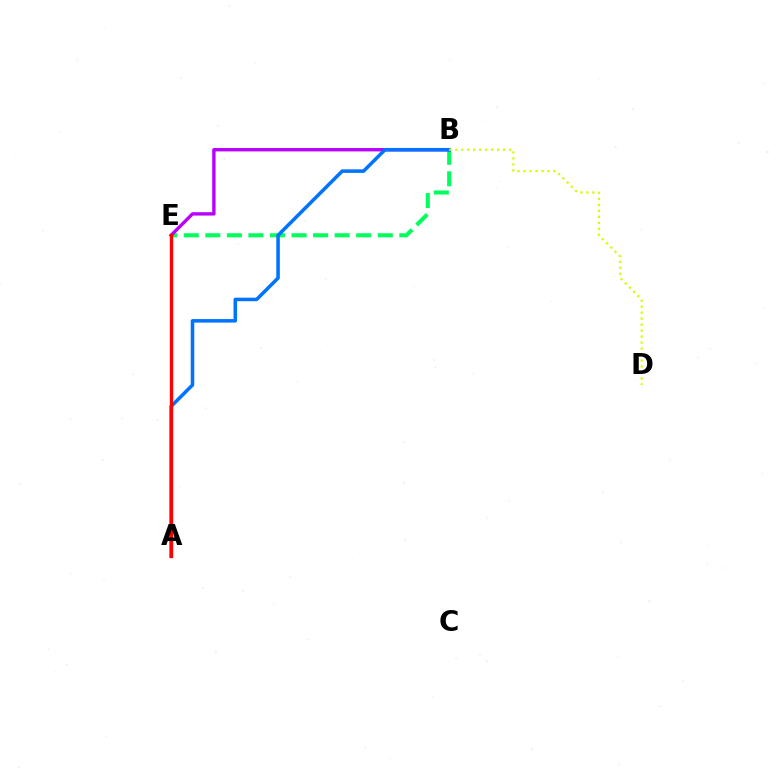{('B', 'E'): [{'color': '#00ff5c', 'line_style': 'dashed', 'thickness': 2.93}, {'color': '#b900ff', 'line_style': 'solid', 'thickness': 2.42}], ('A', 'B'): [{'color': '#0074ff', 'line_style': 'solid', 'thickness': 2.55}], ('A', 'E'): [{'color': '#ff0000', 'line_style': 'solid', 'thickness': 2.4}], ('B', 'D'): [{'color': '#d1ff00', 'line_style': 'dotted', 'thickness': 1.62}]}